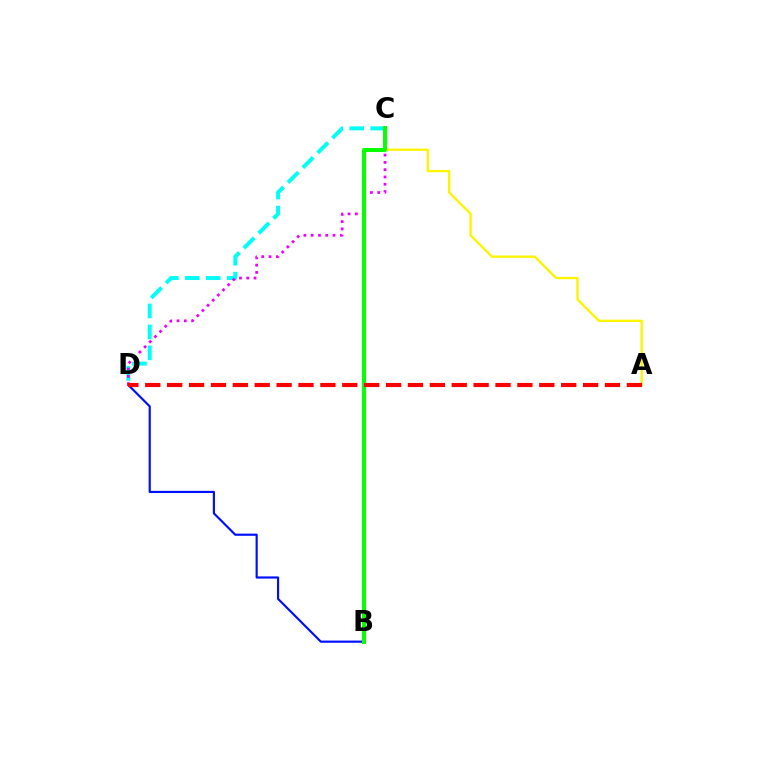{('B', 'D'): [{'color': '#0010ff', 'line_style': 'solid', 'thickness': 1.57}], ('C', 'D'): [{'color': '#00fff6', 'line_style': 'dashed', 'thickness': 2.85}, {'color': '#ee00ff', 'line_style': 'dotted', 'thickness': 1.98}], ('A', 'C'): [{'color': '#fcf500', 'line_style': 'solid', 'thickness': 1.69}], ('B', 'C'): [{'color': '#08ff00', 'line_style': 'solid', 'thickness': 2.89}], ('A', 'D'): [{'color': '#ff0000', 'line_style': 'dashed', 'thickness': 2.97}]}